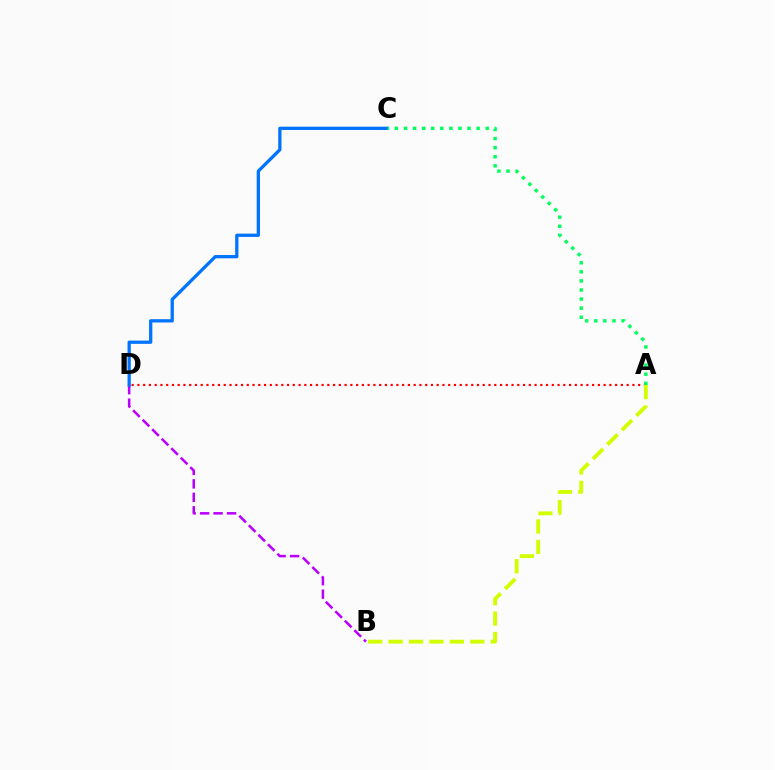{('A', 'D'): [{'color': '#ff0000', 'line_style': 'dotted', 'thickness': 1.56}], ('B', 'D'): [{'color': '#b900ff', 'line_style': 'dashed', 'thickness': 1.83}], ('A', 'B'): [{'color': '#d1ff00', 'line_style': 'dashed', 'thickness': 2.78}], ('C', 'D'): [{'color': '#0074ff', 'line_style': 'solid', 'thickness': 2.36}], ('A', 'C'): [{'color': '#00ff5c', 'line_style': 'dotted', 'thickness': 2.47}]}